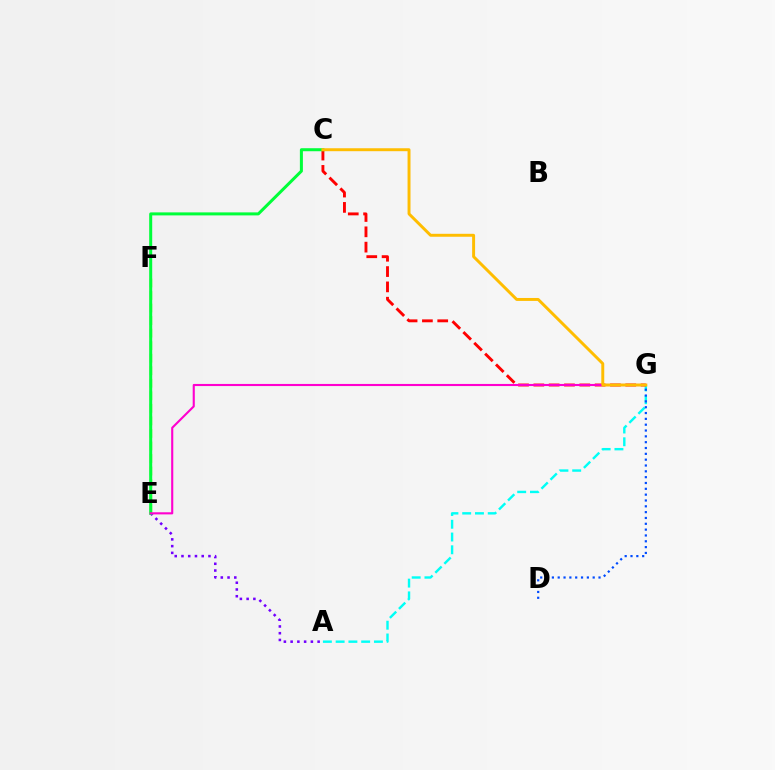{('A', 'E'): [{'color': '#7200ff', 'line_style': 'dotted', 'thickness': 1.83}], ('A', 'G'): [{'color': '#00fff6', 'line_style': 'dashed', 'thickness': 1.73}], ('D', 'G'): [{'color': '#004bff', 'line_style': 'dotted', 'thickness': 1.58}], ('E', 'F'): [{'color': '#84ff00', 'line_style': 'dashed', 'thickness': 1.7}], ('C', 'G'): [{'color': '#ff0000', 'line_style': 'dashed', 'thickness': 2.08}, {'color': '#ffbd00', 'line_style': 'solid', 'thickness': 2.12}], ('C', 'E'): [{'color': '#00ff39', 'line_style': 'solid', 'thickness': 2.17}], ('E', 'G'): [{'color': '#ff00cf', 'line_style': 'solid', 'thickness': 1.52}]}